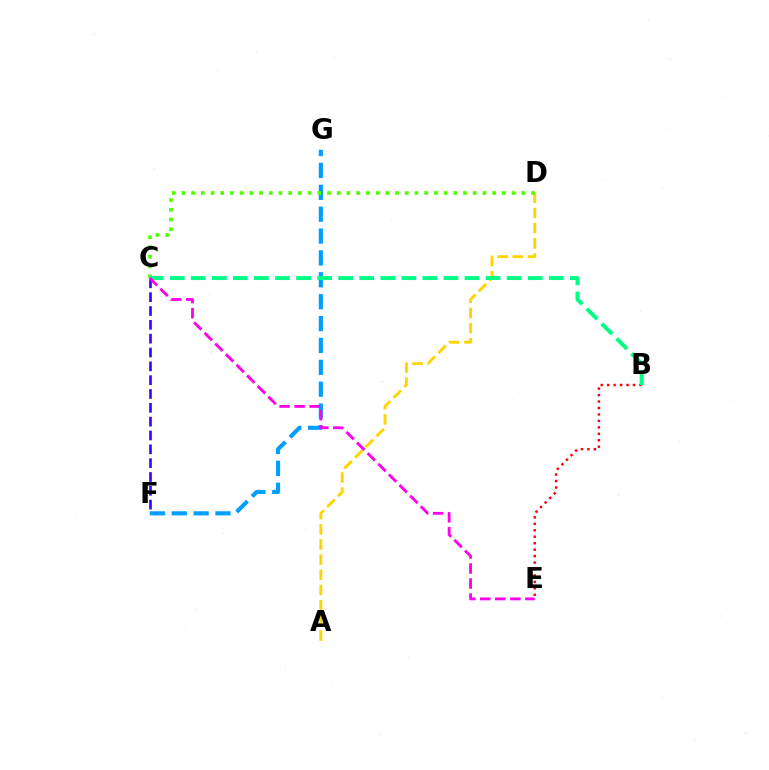{('F', 'G'): [{'color': '#009eff', 'line_style': 'dashed', 'thickness': 2.97}], ('A', 'D'): [{'color': '#ffd500', 'line_style': 'dashed', 'thickness': 2.06}], ('C', 'F'): [{'color': '#3700ff', 'line_style': 'dashed', 'thickness': 1.88}], ('C', 'D'): [{'color': '#4fff00', 'line_style': 'dotted', 'thickness': 2.64}], ('B', 'E'): [{'color': '#ff0000', 'line_style': 'dotted', 'thickness': 1.75}], ('B', 'C'): [{'color': '#00ff86', 'line_style': 'dashed', 'thickness': 2.86}], ('C', 'E'): [{'color': '#ff00ed', 'line_style': 'dashed', 'thickness': 2.04}]}